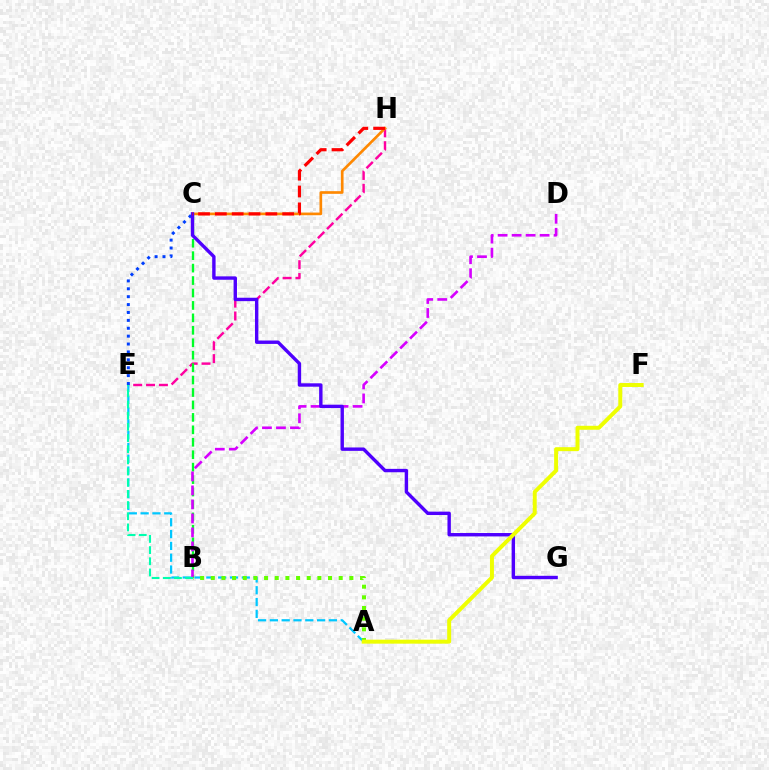{('E', 'H'): [{'color': '#ff00a0', 'line_style': 'dashed', 'thickness': 1.75}], ('B', 'C'): [{'color': '#00ff27', 'line_style': 'dashed', 'thickness': 1.69}], ('C', 'H'): [{'color': '#ff8800', 'line_style': 'solid', 'thickness': 1.92}, {'color': '#ff0000', 'line_style': 'dashed', 'thickness': 2.29}], ('B', 'D'): [{'color': '#d600ff', 'line_style': 'dashed', 'thickness': 1.9}], ('A', 'E'): [{'color': '#00c7ff', 'line_style': 'dashed', 'thickness': 1.6}], ('A', 'B'): [{'color': '#66ff00', 'line_style': 'dotted', 'thickness': 2.9}], ('C', 'E'): [{'color': '#003fff', 'line_style': 'dotted', 'thickness': 2.14}], ('C', 'G'): [{'color': '#4f00ff', 'line_style': 'solid', 'thickness': 2.44}], ('B', 'E'): [{'color': '#00ffaf', 'line_style': 'dashed', 'thickness': 1.52}], ('A', 'F'): [{'color': '#eeff00', 'line_style': 'solid', 'thickness': 2.86}]}